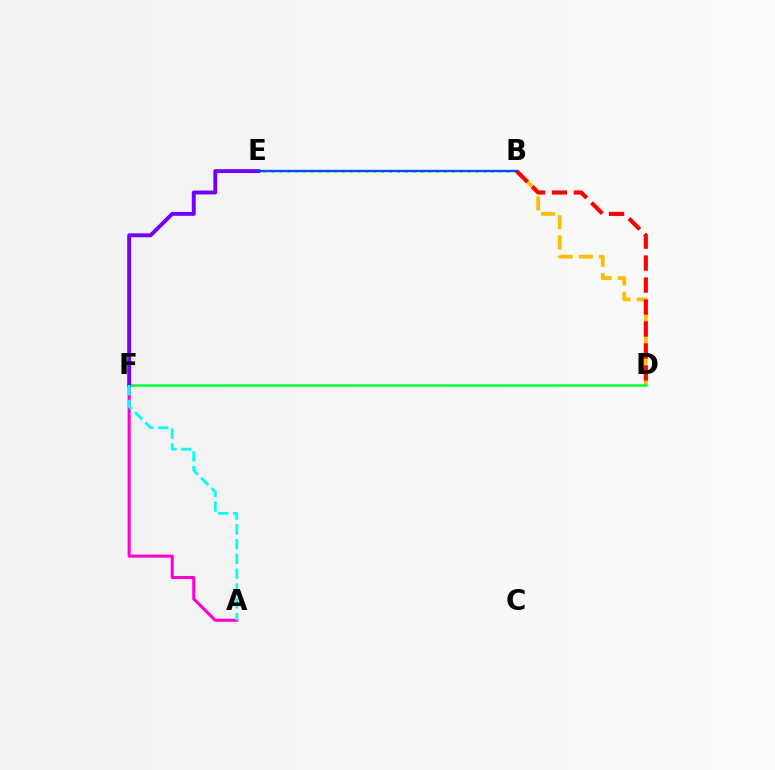{('B', 'D'): [{'color': '#ffbd00', 'line_style': 'dashed', 'thickness': 2.74}, {'color': '#ff0000', 'line_style': 'dashed', 'thickness': 2.98}], ('B', 'E'): [{'color': '#84ff00', 'line_style': 'dotted', 'thickness': 2.13}, {'color': '#004bff', 'line_style': 'solid', 'thickness': 1.7}], ('A', 'F'): [{'color': '#ff00cf', 'line_style': 'solid', 'thickness': 2.19}, {'color': '#00fff6', 'line_style': 'dashed', 'thickness': 2.01}], ('D', 'F'): [{'color': '#00ff39', 'line_style': 'solid', 'thickness': 1.81}], ('E', 'F'): [{'color': '#7200ff', 'line_style': 'solid', 'thickness': 2.81}]}